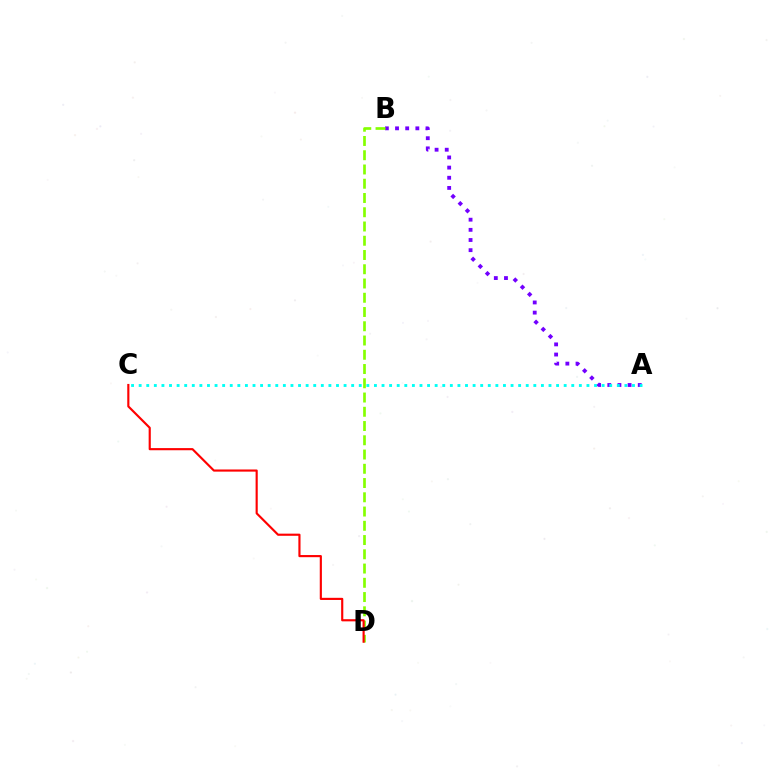{('A', 'B'): [{'color': '#7200ff', 'line_style': 'dotted', 'thickness': 2.76}], ('B', 'D'): [{'color': '#84ff00', 'line_style': 'dashed', 'thickness': 1.94}], ('C', 'D'): [{'color': '#ff0000', 'line_style': 'solid', 'thickness': 1.55}], ('A', 'C'): [{'color': '#00fff6', 'line_style': 'dotted', 'thickness': 2.06}]}